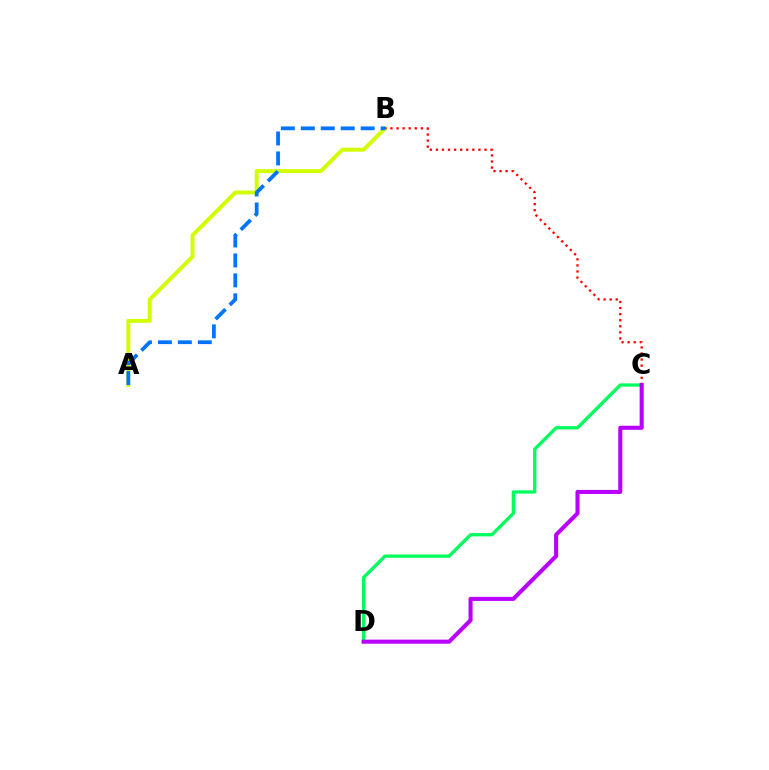{('A', 'B'): [{'color': '#d1ff00', 'line_style': 'solid', 'thickness': 2.84}, {'color': '#0074ff', 'line_style': 'dashed', 'thickness': 2.71}], ('C', 'D'): [{'color': '#00ff5c', 'line_style': 'solid', 'thickness': 2.36}, {'color': '#b900ff', 'line_style': 'solid', 'thickness': 2.93}], ('B', 'C'): [{'color': '#ff0000', 'line_style': 'dotted', 'thickness': 1.65}]}